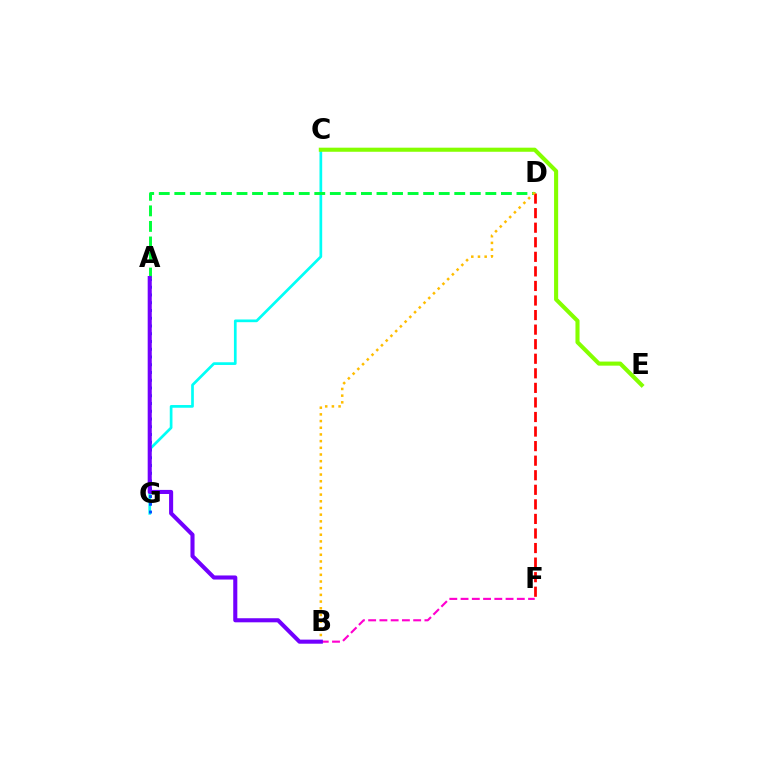{('C', 'G'): [{'color': '#00fff6', 'line_style': 'solid', 'thickness': 1.95}], ('C', 'E'): [{'color': '#84ff00', 'line_style': 'solid', 'thickness': 2.94}], ('A', 'G'): [{'color': '#004bff', 'line_style': 'dotted', 'thickness': 2.11}], ('A', 'D'): [{'color': '#00ff39', 'line_style': 'dashed', 'thickness': 2.11}], ('D', 'F'): [{'color': '#ff0000', 'line_style': 'dashed', 'thickness': 1.98}], ('B', 'D'): [{'color': '#ffbd00', 'line_style': 'dotted', 'thickness': 1.82}], ('B', 'F'): [{'color': '#ff00cf', 'line_style': 'dashed', 'thickness': 1.53}], ('A', 'B'): [{'color': '#7200ff', 'line_style': 'solid', 'thickness': 2.93}]}